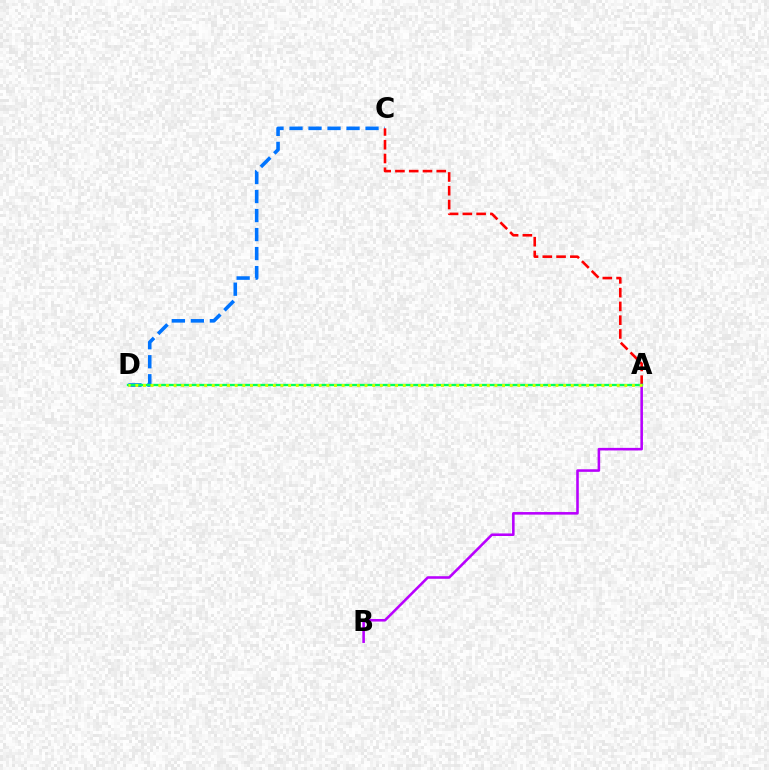{('C', 'D'): [{'color': '#0074ff', 'line_style': 'dashed', 'thickness': 2.58}], ('A', 'C'): [{'color': '#ff0000', 'line_style': 'dashed', 'thickness': 1.87}], ('A', 'B'): [{'color': '#b900ff', 'line_style': 'solid', 'thickness': 1.85}], ('A', 'D'): [{'color': '#00ff5c', 'line_style': 'solid', 'thickness': 1.68}, {'color': '#d1ff00', 'line_style': 'dotted', 'thickness': 2.08}]}